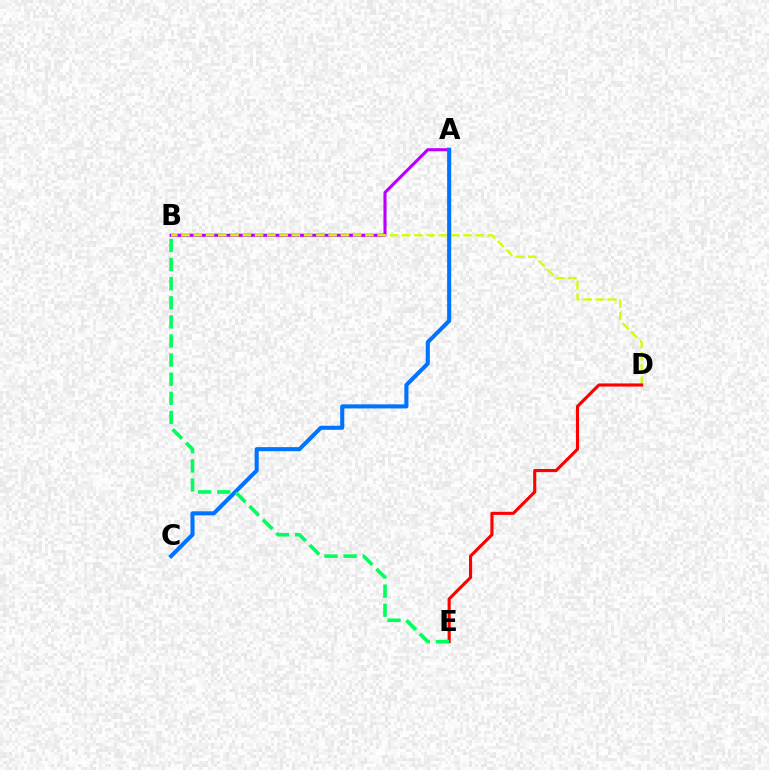{('A', 'B'): [{'color': '#b900ff', 'line_style': 'solid', 'thickness': 2.23}], ('B', 'D'): [{'color': '#d1ff00', 'line_style': 'dashed', 'thickness': 1.67}], ('A', 'C'): [{'color': '#0074ff', 'line_style': 'solid', 'thickness': 2.94}], ('D', 'E'): [{'color': '#ff0000', 'line_style': 'solid', 'thickness': 2.25}], ('B', 'E'): [{'color': '#00ff5c', 'line_style': 'dashed', 'thickness': 2.6}]}